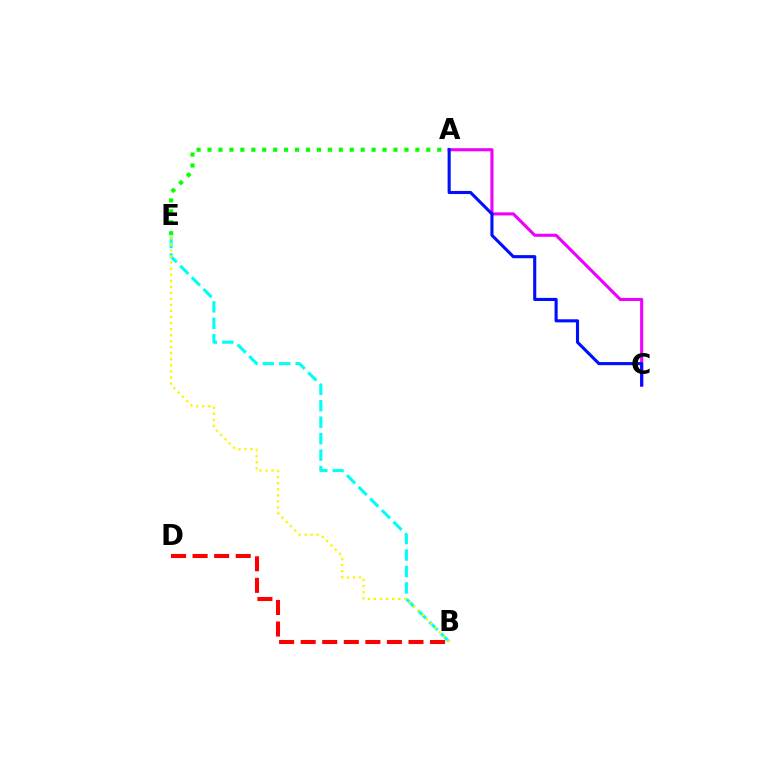{('B', 'E'): [{'color': '#00fff6', 'line_style': 'dashed', 'thickness': 2.23}, {'color': '#fcf500', 'line_style': 'dotted', 'thickness': 1.64}], ('A', 'E'): [{'color': '#08ff00', 'line_style': 'dotted', 'thickness': 2.97}], ('A', 'C'): [{'color': '#ee00ff', 'line_style': 'solid', 'thickness': 2.22}, {'color': '#0010ff', 'line_style': 'solid', 'thickness': 2.24}], ('B', 'D'): [{'color': '#ff0000', 'line_style': 'dashed', 'thickness': 2.93}]}